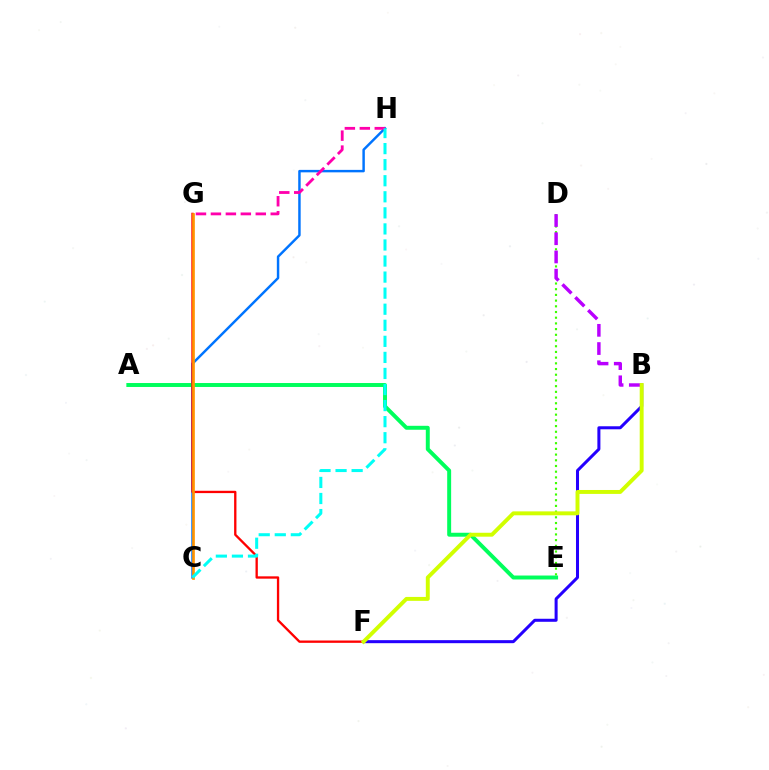{('C', 'H'): [{'color': '#0074ff', 'line_style': 'solid', 'thickness': 1.77}, {'color': '#00fff6', 'line_style': 'dashed', 'thickness': 2.18}], ('B', 'F'): [{'color': '#2500ff', 'line_style': 'solid', 'thickness': 2.18}, {'color': '#d1ff00', 'line_style': 'solid', 'thickness': 2.82}], ('D', 'E'): [{'color': '#3dff00', 'line_style': 'dotted', 'thickness': 1.55}], ('G', 'H'): [{'color': '#ff00ac', 'line_style': 'dashed', 'thickness': 2.03}], ('A', 'E'): [{'color': '#00ff5c', 'line_style': 'solid', 'thickness': 2.84}], ('F', 'G'): [{'color': '#ff0000', 'line_style': 'solid', 'thickness': 1.68}], ('C', 'G'): [{'color': '#ff9400', 'line_style': 'solid', 'thickness': 1.92}], ('B', 'D'): [{'color': '#b900ff', 'line_style': 'dashed', 'thickness': 2.47}]}